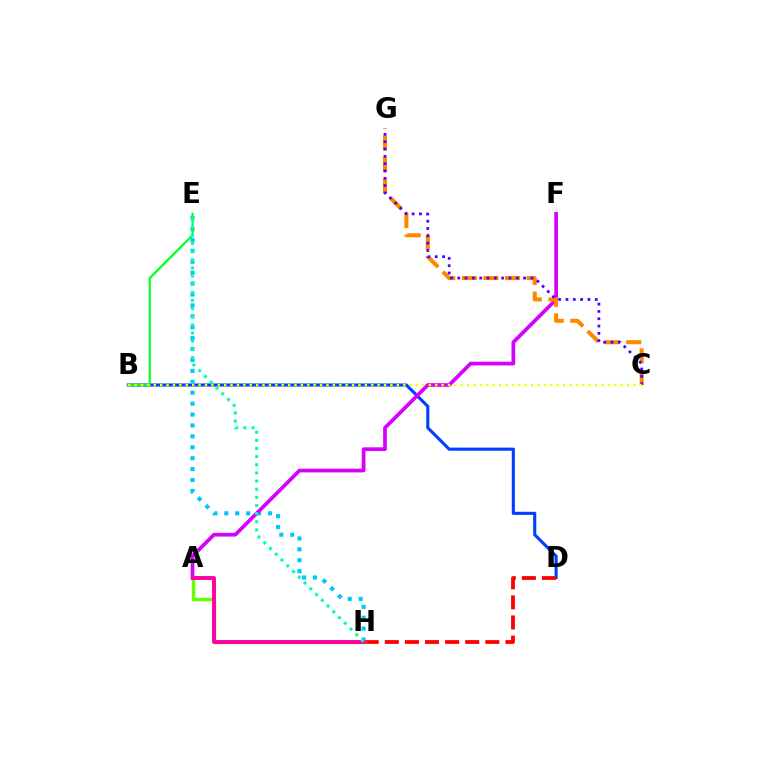{('B', 'D'): [{'color': '#003fff', 'line_style': 'solid', 'thickness': 2.23}], ('E', 'H'): [{'color': '#00c7ff', 'line_style': 'dotted', 'thickness': 2.97}, {'color': '#00ffaf', 'line_style': 'dotted', 'thickness': 2.21}], ('D', 'H'): [{'color': '#ff0000', 'line_style': 'dashed', 'thickness': 2.73}], ('B', 'E'): [{'color': '#00ff27', 'line_style': 'solid', 'thickness': 1.58}], ('A', 'F'): [{'color': '#d600ff', 'line_style': 'solid', 'thickness': 2.67}], ('C', 'G'): [{'color': '#ff8800', 'line_style': 'dashed', 'thickness': 2.93}, {'color': '#4f00ff', 'line_style': 'dotted', 'thickness': 1.99}], ('A', 'H'): [{'color': '#66ff00', 'line_style': 'solid', 'thickness': 2.5}, {'color': '#ff00a0', 'line_style': 'solid', 'thickness': 2.82}], ('B', 'C'): [{'color': '#eeff00', 'line_style': 'dotted', 'thickness': 1.74}]}